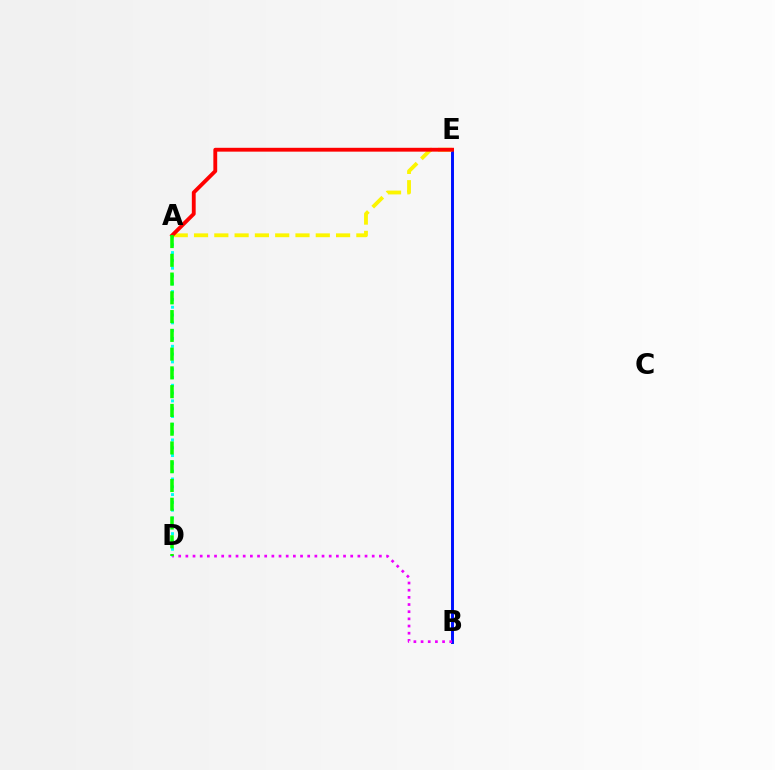{('B', 'E'): [{'color': '#0010ff', 'line_style': 'solid', 'thickness': 2.13}], ('A', 'D'): [{'color': '#00fff6', 'line_style': 'dotted', 'thickness': 2.12}, {'color': '#08ff00', 'line_style': 'dashed', 'thickness': 2.55}], ('B', 'D'): [{'color': '#ee00ff', 'line_style': 'dotted', 'thickness': 1.95}], ('A', 'E'): [{'color': '#fcf500', 'line_style': 'dashed', 'thickness': 2.76}, {'color': '#ff0000', 'line_style': 'solid', 'thickness': 2.77}]}